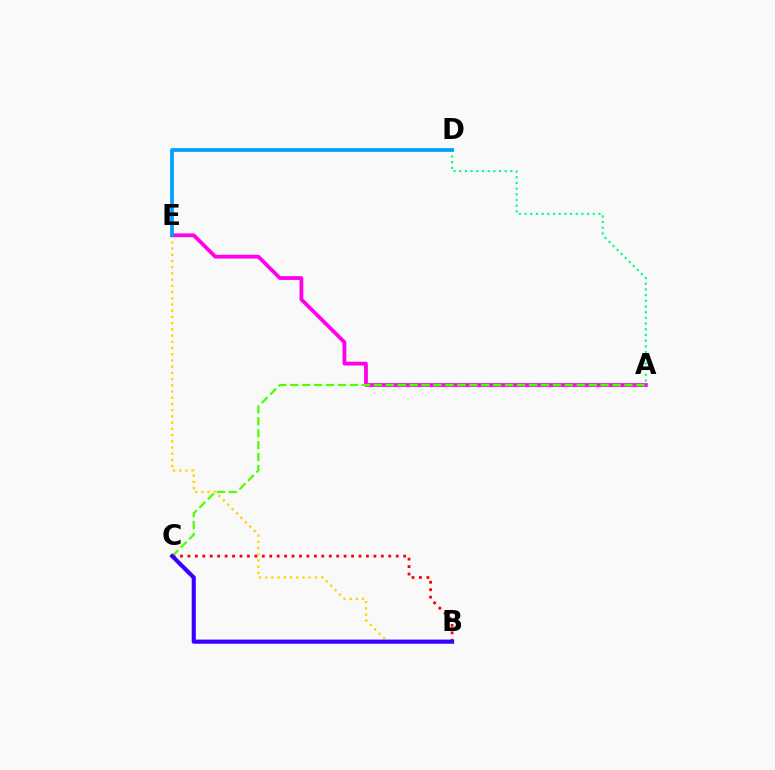{('B', 'E'): [{'color': '#ffd500', 'line_style': 'dotted', 'thickness': 1.69}], ('A', 'D'): [{'color': '#00ff86', 'line_style': 'dotted', 'thickness': 1.55}], ('B', 'C'): [{'color': '#ff0000', 'line_style': 'dotted', 'thickness': 2.02}, {'color': '#3700ff', 'line_style': 'solid', 'thickness': 2.97}], ('A', 'E'): [{'color': '#ff00ed', 'line_style': 'solid', 'thickness': 2.72}], ('A', 'C'): [{'color': '#4fff00', 'line_style': 'dashed', 'thickness': 1.62}], ('D', 'E'): [{'color': '#009eff', 'line_style': 'solid', 'thickness': 2.68}]}